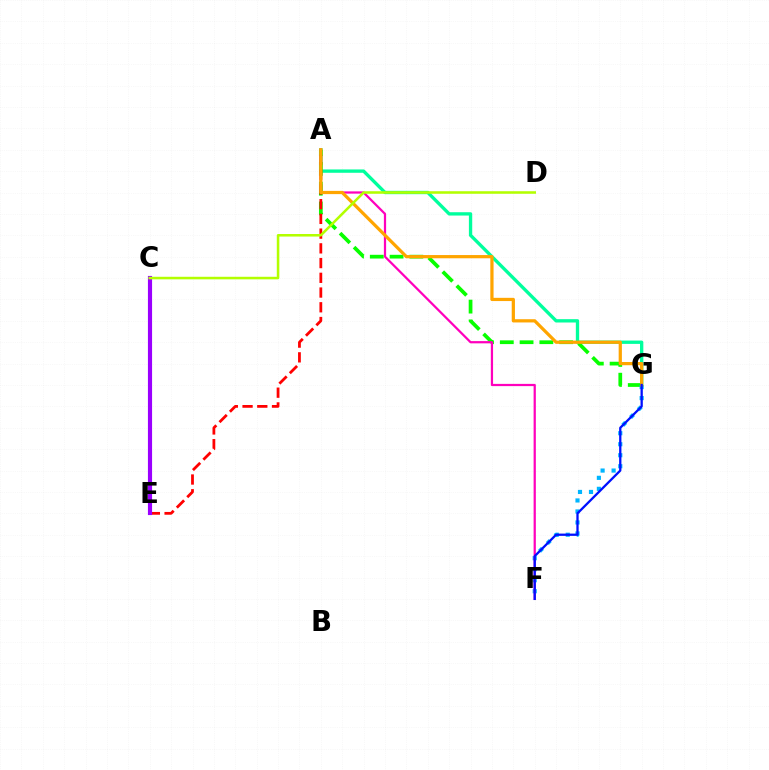{('A', 'G'): [{'color': '#00ff9d', 'line_style': 'solid', 'thickness': 2.4}, {'color': '#08ff00', 'line_style': 'dashed', 'thickness': 2.69}, {'color': '#ffa500', 'line_style': 'solid', 'thickness': 2.32}], ('F', 'G'): [{'color': '#00b5ff', 'line_style': 'dotted', 'thickness': 2.99}, {'color': '#0010ff', 'line_style': 'solid', 'thickness': 1.64}], ('A', 'E'): [{'color': '#ff0000', 'line_style': 'dashed', 'thickness': 2.0}], ('A', 'F'): [{'color': '#ff00bd', 'line_style': 'solid', 'thickness': 1.61}], ('C', 'E'): [{'color': '#9b00ff', 'line_style': 'solid', 'thickness': 2.99}], ('C', 'D'): [{'color': '#b3ff00', 'line_style': 'solid', 'thickness': 1.83}]}